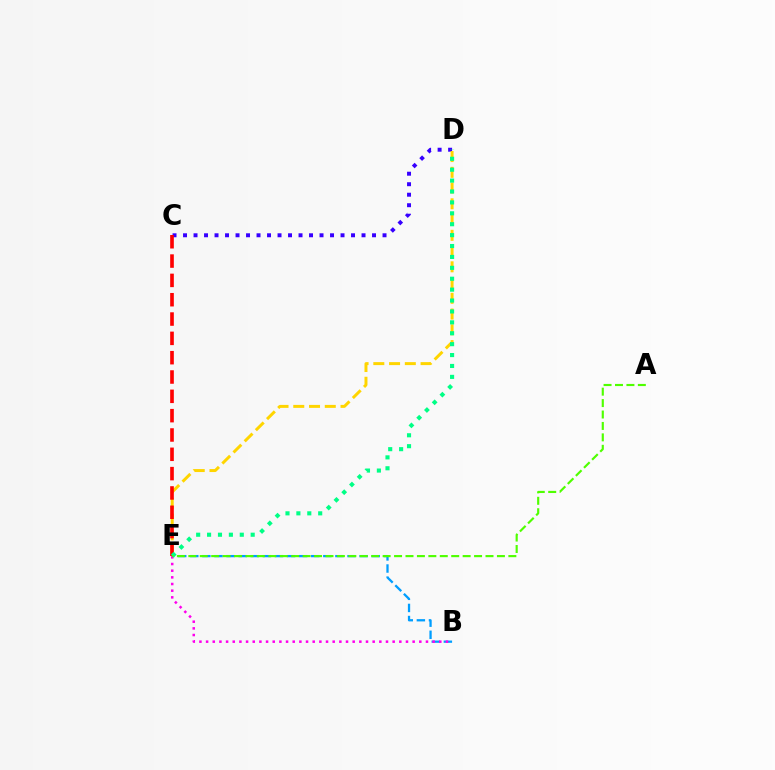{('B', 'E'): [{'color': '#009eff', 'line_style': 'dashed', 'thickness': 1.64}, {'color': '#ff00ed', 'line_style': 'dotted', 'thickness': 1.81}], ('C', 'D'): [{'color': '#3700ff', 'line_style': 'dotted', 'thickness': 2.85}], ('D', 'E'): [{'color': '#ffd500', 'line_style': 'dashed', 'thickness': 2.14}, {'color': '#00ff86', 'line_style': 'dotted', 'thickness': 2.96}], ('C', 'E'): [{'color': '#ff0000', 'line_style': 'dashed', 'thickness': 2.63}], ('A', 'E'): [{'color': '#4fff00', 'line_style': 'dashed', 'thickness': 1.55}]}